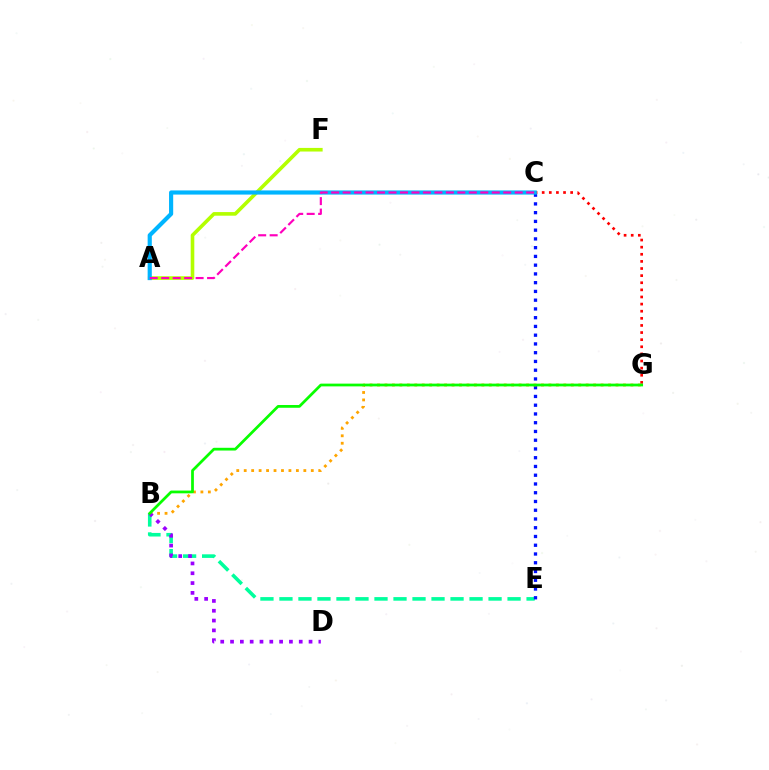{('A', 'F'): [{'color': '#b3ff00', 'line_style': 'solid', 'thickness': 2.6}], ('B', 'E'): [{'color': '#00ff9d', 'line_style': 'dashed', 'thickness': 2.58}], ('C', 'E'): [{'color': '#0010ff', 'line_style': 'dotted', 'thickness': 2.38}], ('B', 'G'): [{'color': '#ffa500', 'line_style': 'dotted', 'thickness': 2.03}, {'color': '#08ff00', 'line_style': 'solid', 'thickness': 1.98}], ('C', 'G'): [{'color': '#ff0000', 'line_style': 'dotted', 'thickness': 1.93}], ('A', 'C'): [{'color': '#00b5ff', 'line_style': 'solid', 'thickness': 2.99}, {'color': '#ff00bd', 'line_style': 'dashed', 'thickness': 1.56}], ('B', 'D'): [{'color': '#9b00ff', 'line_style': 'dotted', 'thickness': 2.67}]}